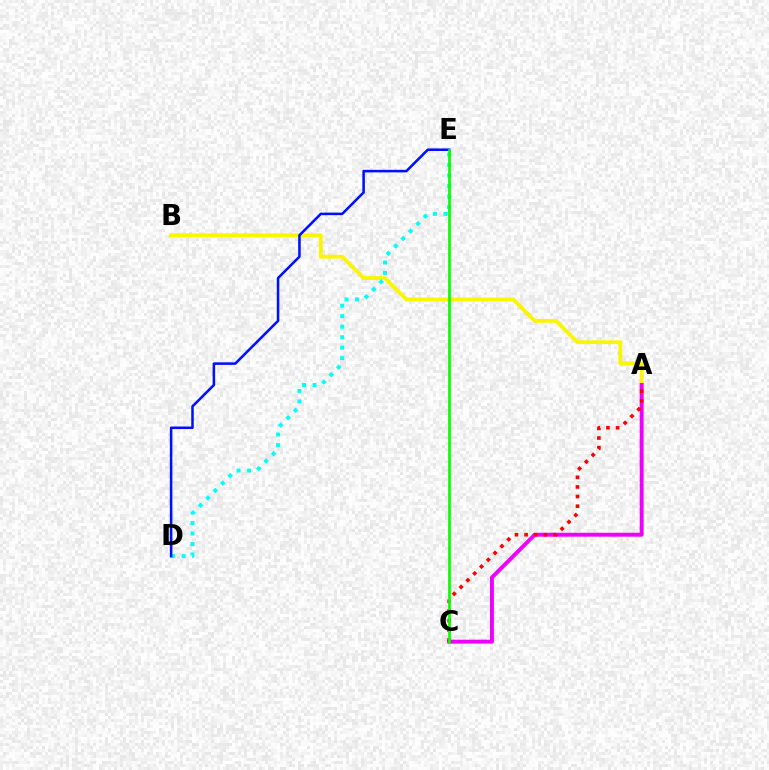{('A', 'B'): [{'color': '#fcf500', 'line_style': 'solid', 'thickness': 2.75}], ('D', 'E'): [{'color': '#00fff6', 'line_style': 'dotted', 'thickness': 2.85}, {'color': '#0010ff', 'line_style': 'solid', 'thickness': 1.83}], ('A', 'C'): [{'color': '#ee00ff', 'line_style': 'solid', 'thickness': 2.83}, {'color': '#ff0000', 'line_style': 'dotted', 'thickness': 2.62}], ('C', 'E'): [{'color': '#08ff00', 'line_style': 'solid', 'thickness': 1.96}]}